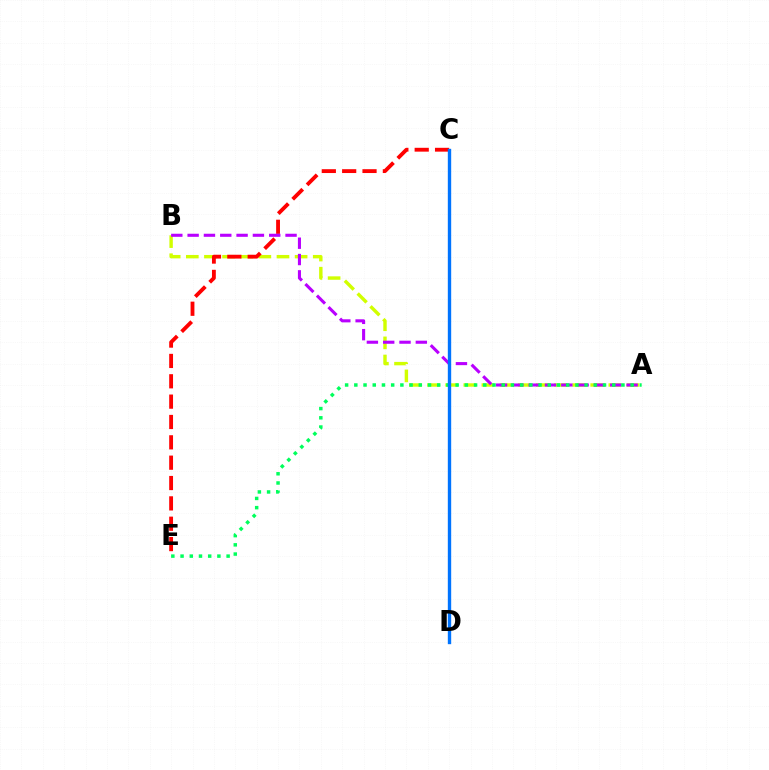{('A', 'B'): [{'color': '#d1ff00', 'line_style': 'dashed', 'thickness': 2.46}, {'color': '#b900ff', 'line_style': 'dashed', 'thickness': 2.22}], ('C', 'E'): [{'color': '#ff0000', 'line_style': 'dashed', 'thickness': 2.76}], ('A', 'E'): [{'color': '#00ff5c', 'line_style': 'dotted', 'thickness': 2.5}], ('C', 'D'): [{'color': '#0074ff', 'line_style': 'solid', 'thickness': 2.42}]}